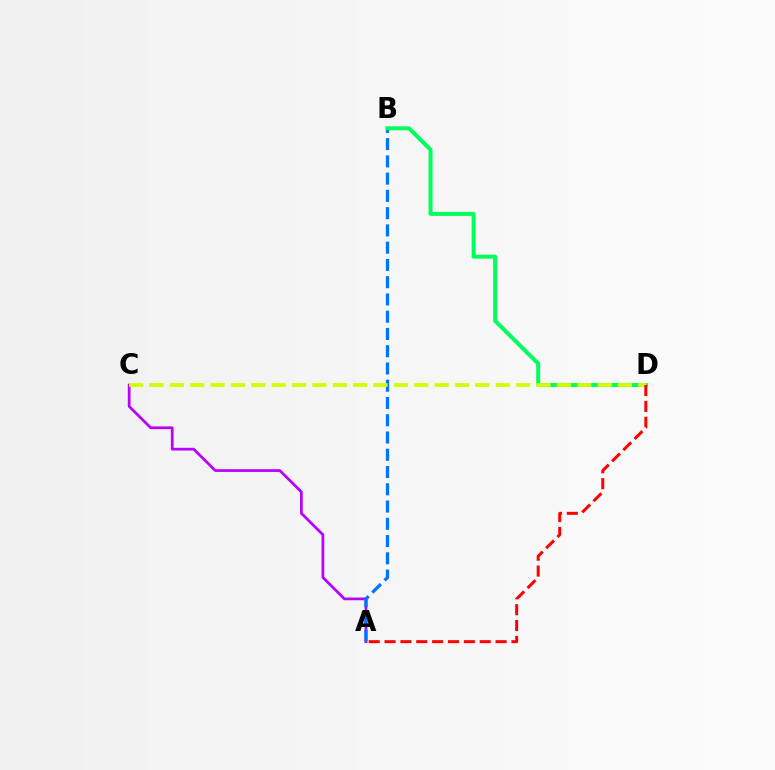{('A', 'C'): [{'color': '#b900ff', 'line_style': 'solid', 'thickness': 1.97}], ('A', 'B'): [{'color': '#0074ff', 'line_style': 'dashed', 'thickness': 2.34}], ('B', 'D'): [{'color': '#00ff5c', 'line_style': 'solid', 'thickness': 2.87}], ('C', 'D'): [{'color': '#d1ff00', 'line_style': 'dashed', 'thickness': 2.77}], ('A', 'D'): [{'color': '#ff0000', 'line_style': 'dashed', 'thickness': 2.15}]}